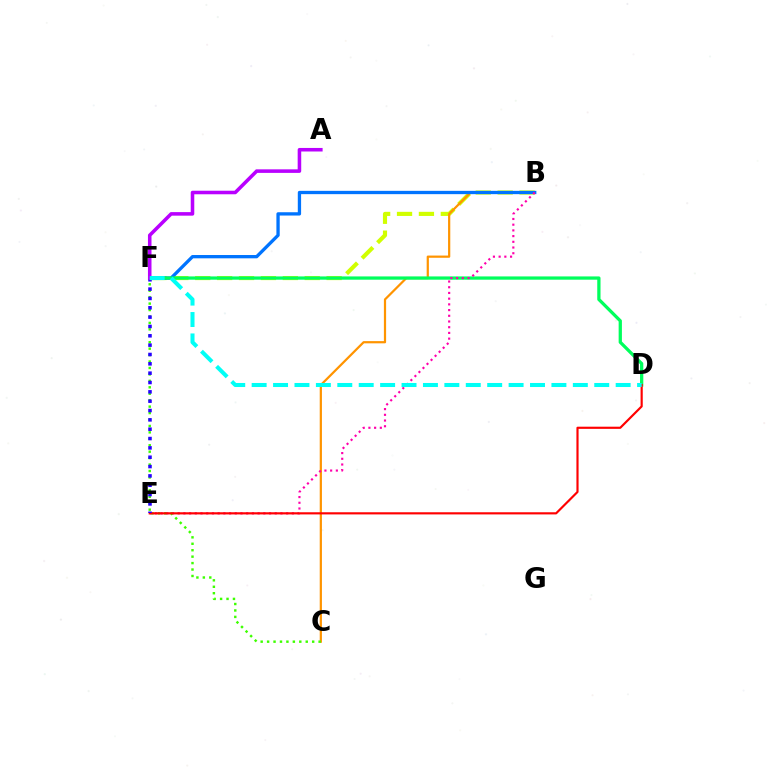{('B', 'F'): [{'color': '#d1ff00', 'line_style': 'dashed', 'thickness': 2.98}, {'color': '#0074ff', 'line_style': 'solid', 'thickness': 2.38}], ('B', 'C'): [{'color': '#ff9400', 'line_style': 'solid', 'thickness': 1.6}], ('D', 'F'): [{'color': '#00ff5c', 'line_style': 'solid', 'thickness': 2.35}, {'color': '#00fff6', 'line_style': 'dashed', 'thickness': 2.91}], ('B', 'E'): [{'color': '#ff00ac', 'line_style': 'dotted', 'thickness': 1.55}], ('C', 'F'): [{'color': '#3dff00', 'line_style': 'dotted', 'thickness': 1.75}], ('D', 'E'): [{'color': '#ff0000', 'line_style': 'solid', 'thickness': 1.56}], ('E', 'F'): [{'color': '#2500ff', 'line_style': 'dotted', 'thickness': 2.54}], ('A', 'F'): [{'color': '#b900ff', 'line_style': 'solid', 'thickness': 2.56}]}